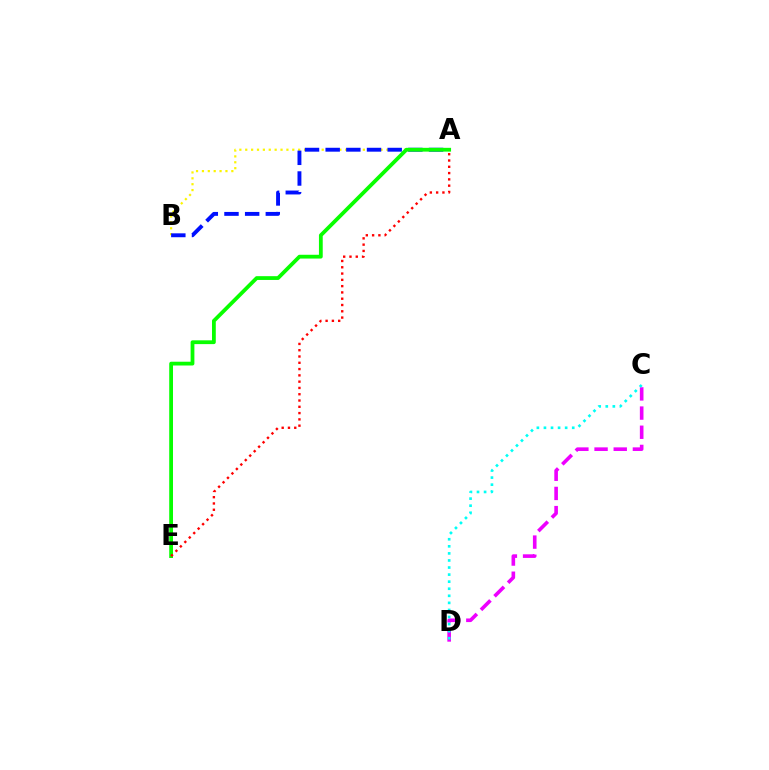{('A', 'B'): [{'color': '#fcf500', 'line_style': 'dotted', 'thickness': 1.6}, {'color': '#0010ff', 'line_style': 'dashed', 'thickness': 2.81}], ('A', 'E'): [{'color': '#08ff00', 'line_style': 'solid', 'thickness': 2.73}, {'color': '#ff0000', 'line_style': 'dotted', 'thickness': 1.71}], ('C', 'D'): [{'color': '#ee00ff', 'line_style': 'dashed', 'thickness': 2.6}, {'color': '#00fff6', 'line_style': 'dotted', 'thickness': 1.92}]}